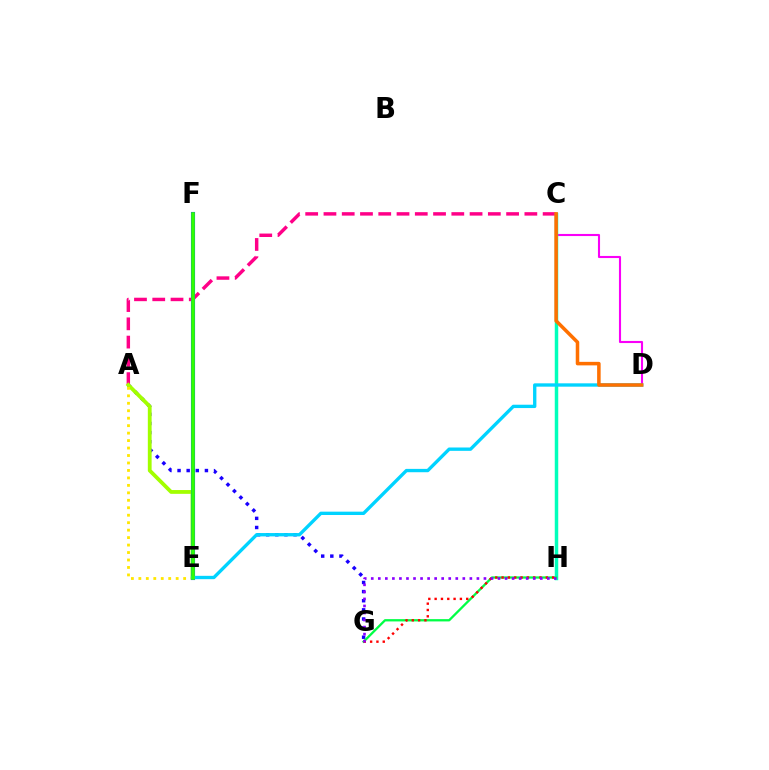{('A', 'G'): [{'color': '#1900ff', 'line_style': 'dotted', 'thickness': 2.48}], ('C', 'D'): [{'color': '#fa00f9', 'line_style': 'solid', 'thickness': 1.51}, {'color': '#ff7000', 'line_style': 'solid', 'thickness': 2.54}], ('A', 'C'): [{'color': '#ff0088', 'line_style': 'dashed', 'thickness': 2.48}], ('A', 'E'): [{'color': '#a2ff00', 'line_style': 'solid', 'thickness': 2.73}, {'color': '#ffe600', 'line_style': 'dotted', 'thickness': 2.03}], ('C', 'H'): [{'color': '#00ffbb', 'line_style': 'solid', 'thickness': 2.5}], ('E', 'F'): [{'color': '#005dff', 'line_style': 'solid', 'thickness': 2.96}, {'color': '#31ff00', 'line_style': 'solid', 'thickness': 2.56}], ('D', 'E'): [{'color': '#00d3ff', 'line_style': 'solid', 'thickness': 2.41}], ('G', 'H'): [{'color': '#00ff45', 'line_style': 'solid', 'thickness': 1.66}, {'color': '#ff0000', 'line_style': 'dotted', 'thickness': 1.72}, {'color': '#8a00ff', 'line_style': 'dotted', 'thickness': 1.91}]}